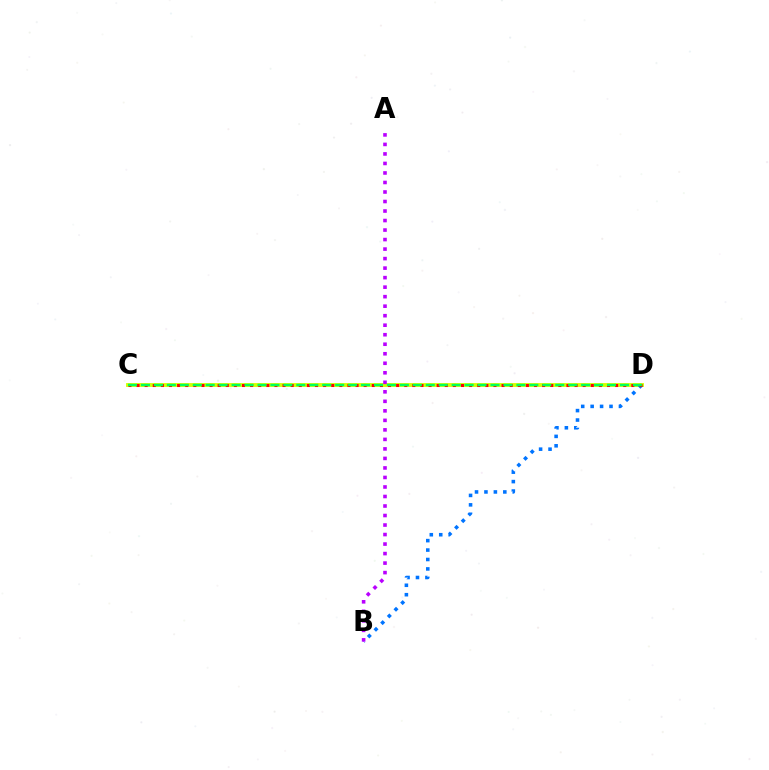{('C', 'D'): [{'color': '#d1ff00', 'line_style': 'solid', 'thickness': 2.77}, {'color': '#ff0000', 'line_style': 'dotted', 'thickness': 2.2}, {'color': '#00ff5c', 'line_style': 'dashed', 'thickness': 1.76}], ('B', 'D'): [{'color': '#0074ff', 'line_style': 'dotted', 'thickness': 2.56}], ('A', 'B'): [{'color': '#b900ff', 'line_style': 'dotted', 'thickness': 2.59}]}